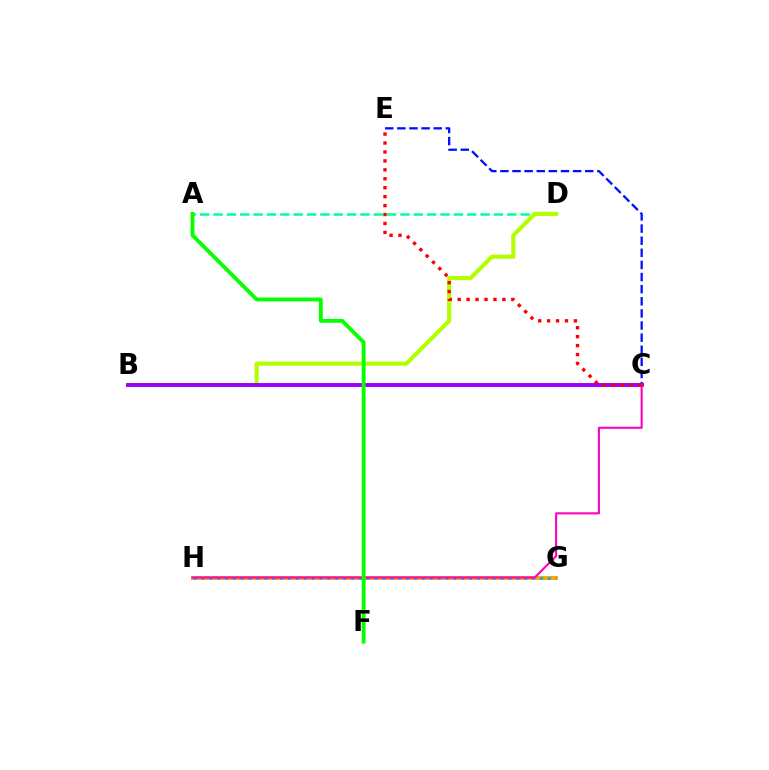{('A', 'D'): [{'color': '#00ff9d', 'line_style': 'dashed', 'thickness': 1.81}], ('G', 'H'): [{'color': '#ffa500', 'line_style': 'solid', 'thickness': 2.83}, {'color': '#00b5ff', 'line_style': 'dotted', 'thickness': 2.14}], ('C', 'E'): [{'color': '#0010ff', 'line_style': 'dashed', 'thickness': 1.65}, {'color': '#ff0000', 'line_style': 'dotted', 'thickness': 2.43}], ('B', 'D'): [{'color': '#b3ff00', 'line_style': 'solid', 'thickness': 2.99}], ('B', 'C'): [{'color': '#9b00ff', 'line_style': 'solid', 'thickness': 2.82}], ('C', 'H'): [{'color': '#ff00bd', 'line_style': 'solid', 'thickness': 1.52}], ('A', 'F'): [{'color': '#08ff00', 'line_style': 'solid', 'thickness': 2.77}]}